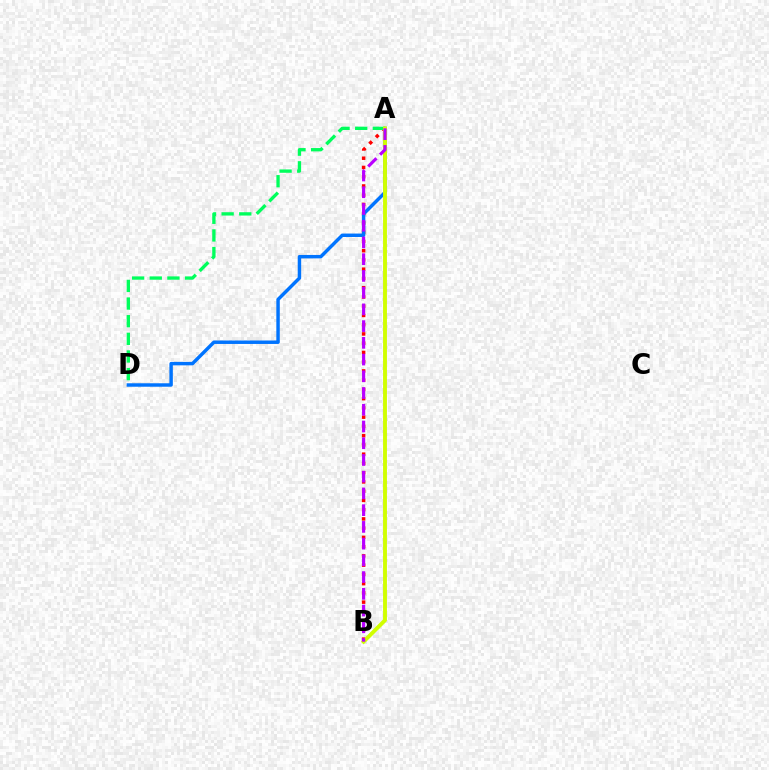{('A', 'B'): [{'color': '#ff0000', 'line_style': 'dotted', 'thickness': 2.51}, {'color': '#d1ff00', 'line_style': 'solid', 'thickness': 2.79}, {'color': '#b900ff', 'line_style': 'dashed', 'thickness': 2.27}], ('A', 'D'): [{'color': '#0074ff', 'line_style': 'solid', 'thickness': 2.48}, {'color': '#00ff5c', 'line_style': 'dashed', 'thickness': 2.4}]}